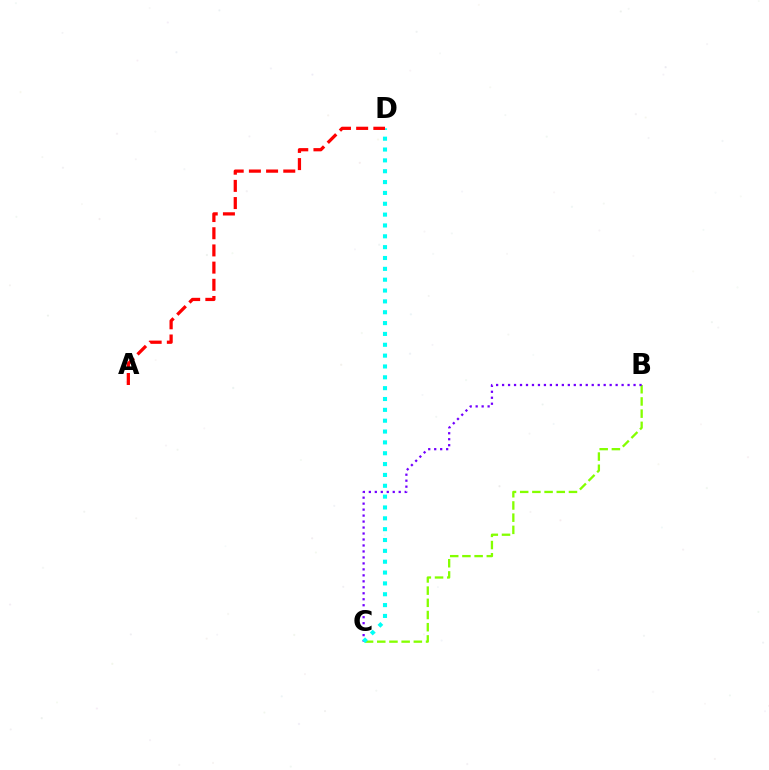{('B', 'C'): [{'color': '#84ff00', 'line_style': 'dashed', 'thickness': 1.66}, {'color': '#7200ff', 'line_style': 'dotted', 'thickness': 1.62}], ('C', 'D'): [{'color': '#00fff6', 'line_style': 'dotted', 'thickness': 2.95}], ('A', 'D'): [{'color': '#ff0000', 'line_style': 'dashed', 'thickness': 2.34}]}